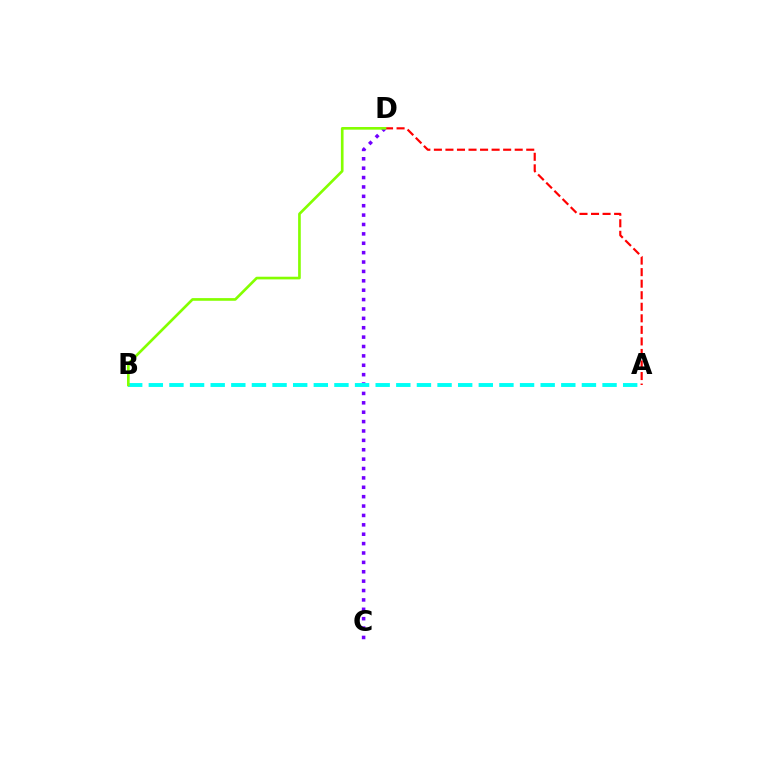{('A', 'D'): [{'color': '#ff0000', 'line_style': 'dashed', 'thickness': 1.57}], ('C', 'D'): [{'color': '#7200ff', 'line_style': 'dotted', 'thickness': 2.55}], ('A', 'B'): [{'color': '#00fff6', 'line_style': 'dashed', 'thickness': 2.8}], ('B', 'D'): [{'color': '#84ff00', 'line_style': 'solid', 'thickness': 1.92}]}